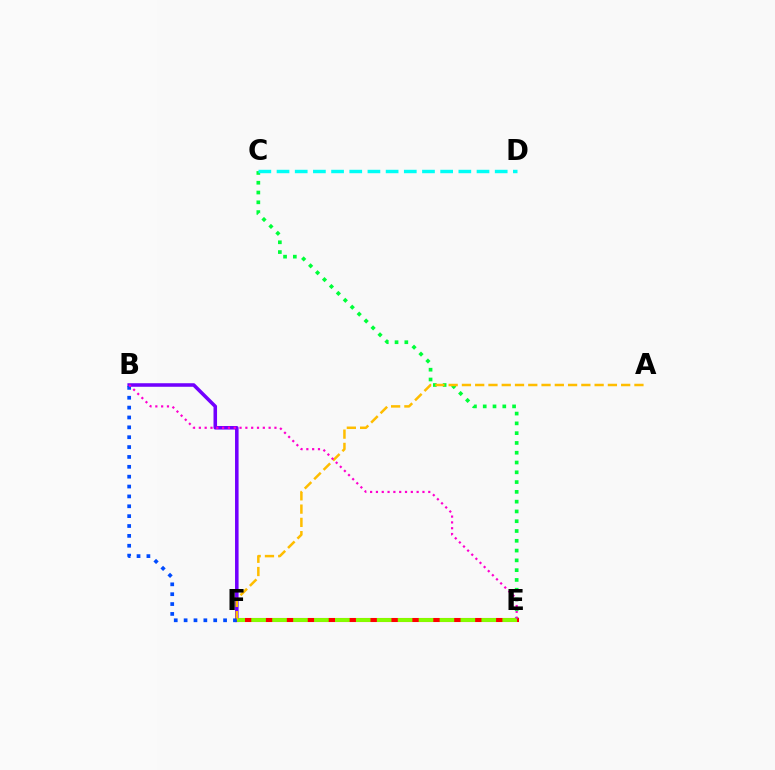{('B', 'F'): [{'color': '#7200ff', 'line_style': 'solid', 'thickness': 2.55}, {'color': '#004bff', 'line_style': 'dotted', 'thickness': 2.68}], ('C', 'E'): [{'color': '#00ff39', 'line_style': 'dotted', 'thickness': 2.66}], ('E', 'F'): [{'color': '#ff0000', 'line_style': 'solid', 'thickness': 2.92}, {'color': '#84ff00', 'line_style': 'dashed', 'thickness': 2.84}], ('A', 'F'): [{'color': '#ffbd00', 'line_style': 'dashed', 'thickness': 1.8}], ('C', 'D'): [{'color': '#00fff6', 'line_style': 'dashed', 'thickness': 2.47}], ('B', 'E'): [{'color': '#ff00cf', 'line_style': 'dotted', 'thickness': 1.58}]}